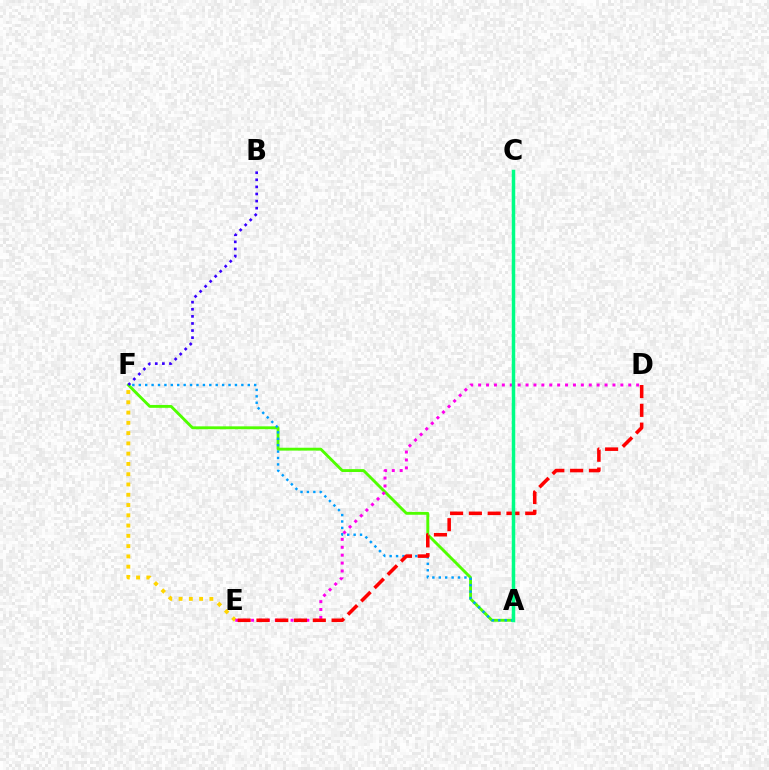{('E', 'F'): [{'color': '#ffd500', 'line_style': 'dotted', 'thickness': 2.79}], ('A', 'F'): [{'color': '#4fff00', 'line_style': 'solid', 'thickness': 2.06}, {'color': '#009eff', 'line_style': 'dotted', 'thickness': 1.74}], ('B', 'F'): [{'color': '#3700ff', 'line_style': 'dotted', 'thickness': 1.93}], ('D', 'E'): [{'color': '#ff00ed', 'line_style': 'dotted', 'thickness': 2.15}, {'color': '#ff0000', 'line_style': 'dashed', 'thickness': 2.55}], ('A', 'C'): [{'color': '#00ff86', 'line_style': 'solid', 'thickness': 2.51}]}